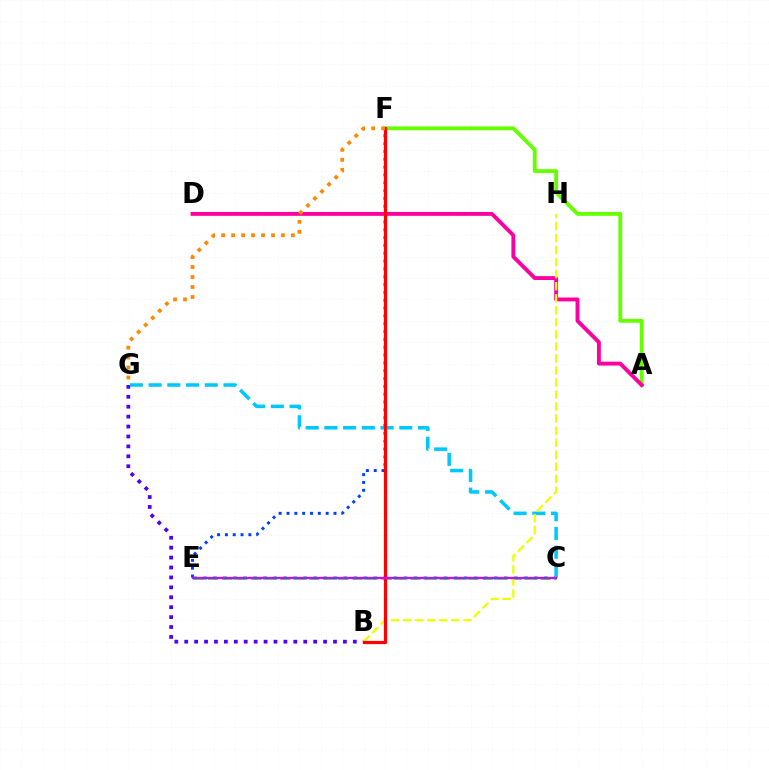{('C', 'E'): [{'color': '#00ffaf', 'line_style': 'dotted', 'thickness': 2.72}, {'color': '#00ff27', 'line_style': 'dashed', 'thickness': 1.97}, {'color': '#d600ff', 'line_style': 'solid', 'thickness': 1.64}], ('A', 'F'): [{'color': '#66ff00', 'line_style': 'solid', 'thickness': 2.77}], ('E', 'F'): [{'color': '#003fff', 'line_style': 'dotted', 'thickness': 2.13}], ('B', 'G'): [{'color': '#4f00ff', 'line_style': 'dotted', 'thickness': 2.69}], ('A', 'D'): [{'color': '#ff00a0', 'line_style': 'solid', 'thickness': 2.8}], ('C', 'G'): [{'color': '#00c7ff', 'line_style': 'dashed', 'thickness': 2.54}], ('B', 'H'): [{'color': '#eeff00', 'line_style': 'dashed', 'thickness': 1.64}], ('B', 'F'): [{'color': '#ff0000', 'line_style': 'solid', 'thickness': 2.31}], ('F', 'G'): [{'color': '#ff8800', 'line_style': 'dotted', 'thickness': 2.71}]}